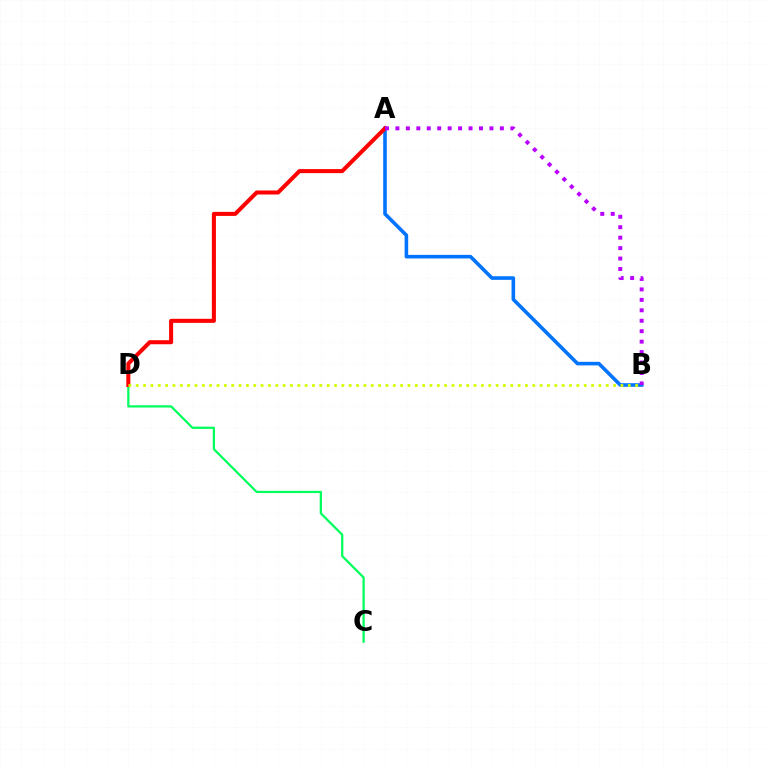{('A', 'B'): [{'color': '#0074ff', 'line_style': 'solid', 'thickness': 2.58}, {'color': '#b900ff', 'line_style': 'dotted', 'thickness': 2.84}], ('C', 'D'): [{'color': '#00ff5c', 'line_style': 'solid', 'thickness': 1.62}], ('A', 'D'): [{'color': '#ff0000', 'line_style': 'solid', 'thickness': 2.91}], ('B', 'D'): [{'color': '#d1ff00', 'line_style': 'dotted', 'thickness': 2.0}]}